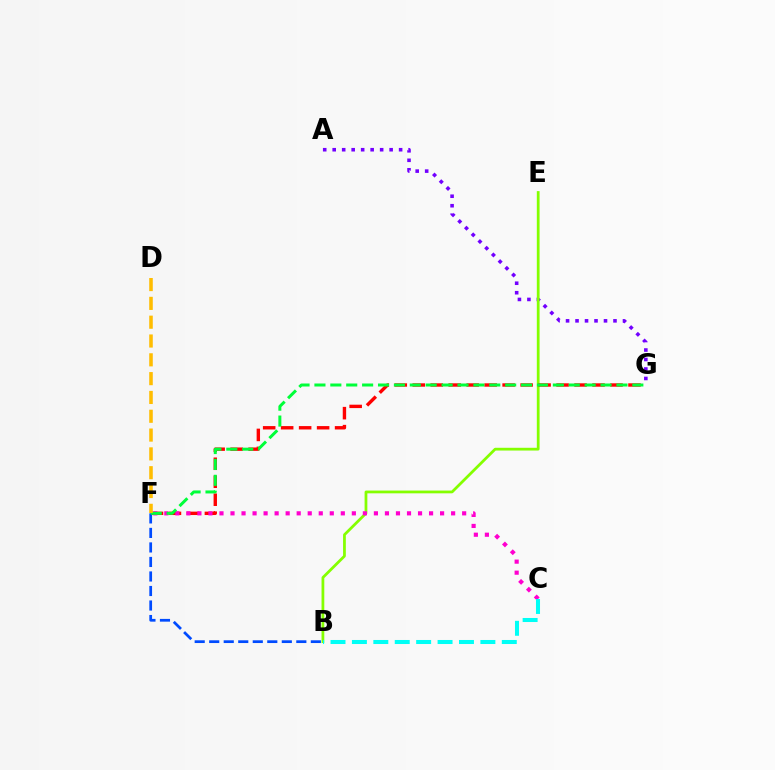{('A', 'G'): [{'color': '#7200ff', 'line_style': 'dotted', 'thickness': 2.58}], ('B', 'E'): [{'color': '#84ff00', 'line_style': 'solid', 'thickness': 1.99}], ('F', 'G'): [{'color': '#ff0000', 'line_style': 'dashed', 'thickness': 2.44}, {'color': '#00ff39', 'line_style': 'dashed', 'thickness': 2.16}], ('C', 'F'): [{'color': '#ff00cf', 'line_style': 'dotted', 'thickness': 3.0}], ('B', 'F'): [{'color': '#004bff', 'line_style': 'dashed', 'thickness': 1.97}], ('B', 'C'): [{'color': '#00fff6', 'line_style': 'dashed', 'thickness': 2.91}], ('D', 'F'): [{'color': '#ffbd00', 'line_style': 'dashed', 'thickness': 2.56}]}